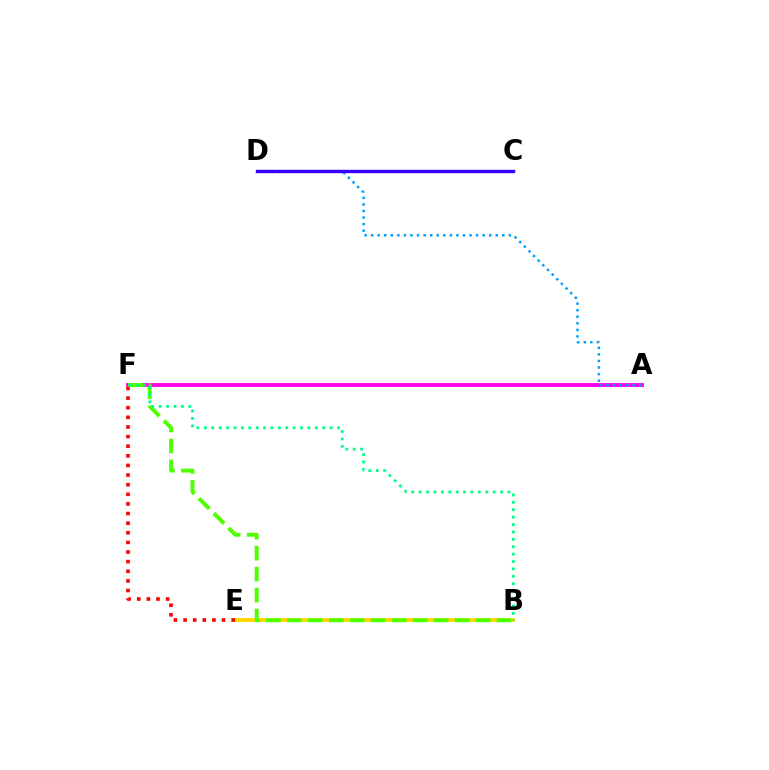{('A', 'F'): [{'color': '#ff00ed', 'line_style': 'solid', 'thickness': 2.78}], ('B', 'E'): [{'color': '#ffd500', 'line_style': 'solid', 'thickness': 2.8}], ('A', 'D'): [{'color': '#009eff', 'line_style': 'dotted', 'thickness': 1.78}], ('E', 'F'): [{'color': '#ff0000', 'line_style': 'dotted', 'thickness': 2.61}], ('B', 'F'): [{'color': '#4fff00', 'line_style': 'dashed', 'thickness': 2.85}, {'color': '#00ff86', 'line_style': 'dotted', 'thickness': 2.01}], ('C', 'D'): [{'color': '#3700ff', 'line_style': 'solid', 'thickness': 2.43}]}